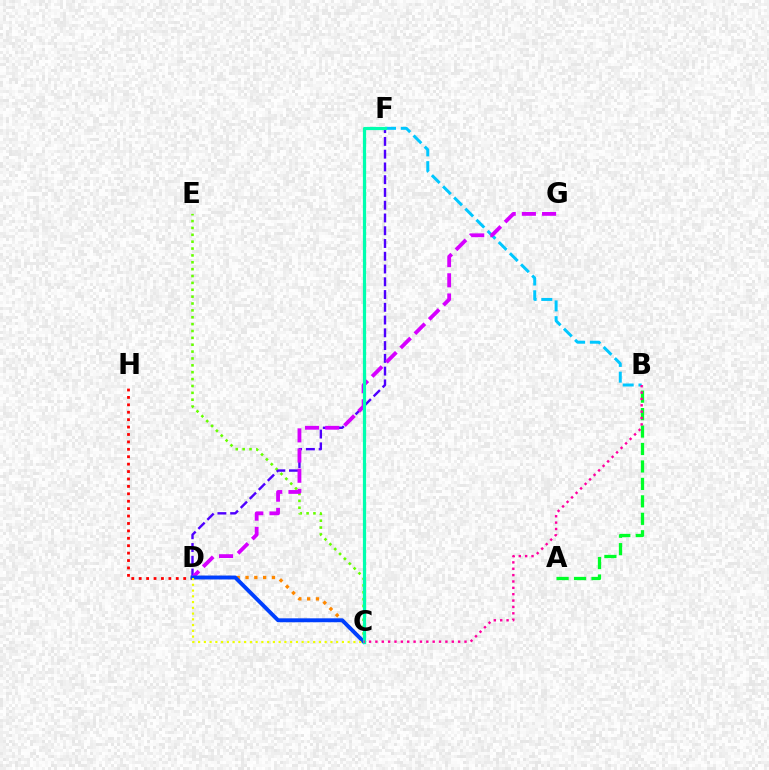{('D', 'H'): [{'color': '#ff0000', 'line_style': 'dotted', 'thickness': 2.01}], ('A', 'B'): [{'color': '#00ff27', 'line_style': 'dashed', 'thickness': 2.37}], ('C', 'D'): [{'color': '#ff8800', 'line_style': 'dotted', 'thickness': 2.39}, {'color': '#003fff', 'line_style': 'solid', 'thickness': 2.82}, {'color': '#eeff00', 'line_style': 'dotted', 'thickness': 1.56}], ('B', 'F'): [{'color': '#00c7ff', 'line_style': 'dashed', 'thickness': 2.14}], ('C', 'E'): [{'color': '#66ff00', 'line_style': 'dotted', 'thickness': 1.87}], ('D', 'F'): [{'color': '#4f00ff', 'line_style': 'dashed', 'thickness': 1.73}], ('D', 'G'): [{'color': '#d600ff', 'line_style': 'dashed', 'thickness': 2.74}], ('C', 'F'): [{'color': '#00ffaf', 'line_style': 'solid', 'thickness': 2.31}], ('B', 'C'): [{'color': '#ff00a0', 'line_style': 'dotted', 'thickness': 1.73}]}